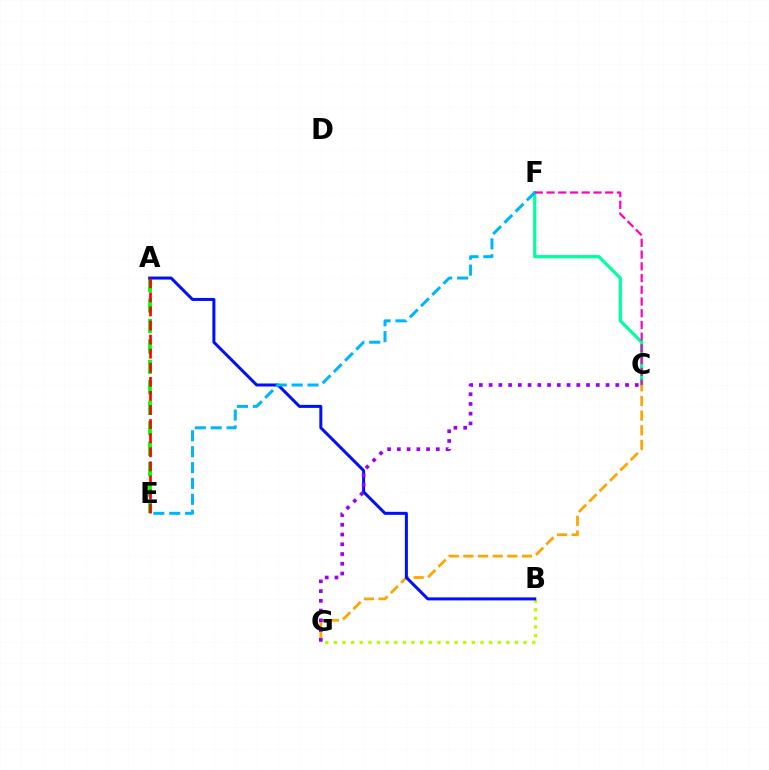{('C', 'F'): [{'color': '#00ff9d', 'line_style': 'solid', 'thickness': 2.3}, {'color': '#ff00bd', 'line_style': 'dashed', 'thickness': 1.59}], ('A', 'E'): [{'color': '#08ff00', 'line_style': 'dashed', 'thickness': 2.78}, {'color': '#ff0000', 'line_style': 'dashed', 'thickness': 1.91}], ('C', 'G'): [{'color': '#ffa500', 'line_style': 'dashed', 'thickness': 1.99}, {'color': '#9b00ff', 'line_style': 'dotted', 'thickness': 2.65}], ('B', 'G'): [{'color': '#b3ff00', 'line_style': 'dotted', 'thickness': 2.34}], ('A', 'B'): [{'color': '#0010ff', 'line_style': 'solid', 'thickness': 2.17}], ('E', 'F'): [{'color': '#00b5ff', 'line_style': 'dashed', 'thickness': 2.16}]}